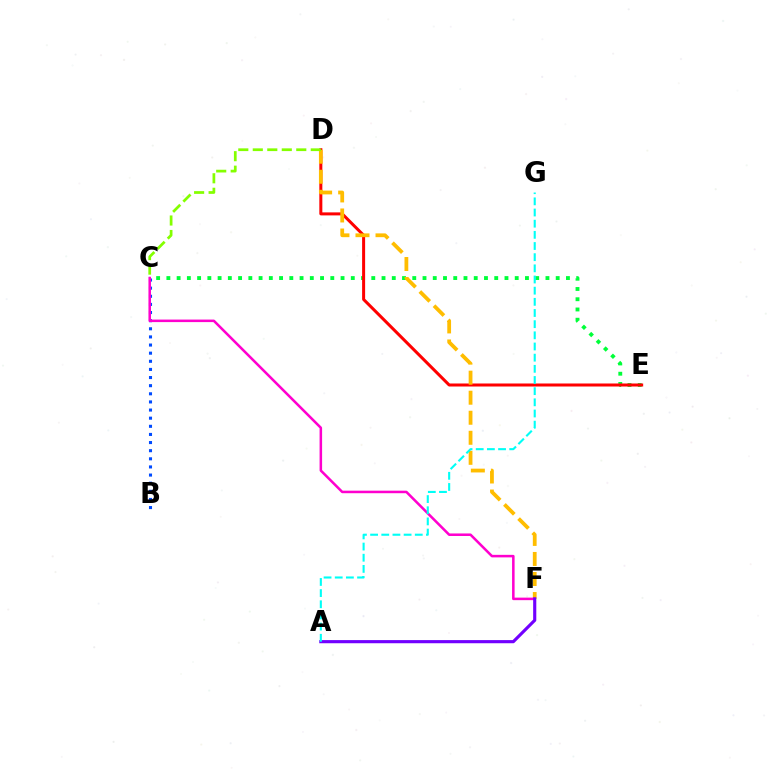{('B', 'C'): [{'color': '#004bff', 'line_style': 'dotted', 'thickness': 2.21}], ('C', 'E'): [{'color': '#00ff39', 'line_style': 'dotted', 'thickness': 2.78}], ('D', 'E'): [{'color': '#ff0000', 'line_style': 'solid', 'thickness': 2.17}], ('D', 'F'): [{'color': '#ffbd00', 'line_style': 'dashed', 'thickness': 2.72}], ('C', 'D'): [{'color': '#84ff00', 'line_style': 'dashed', 'thickness': 1.97}], ('C', 'F'): [{'color': '#ff00cf', 'line_style': 'solid', 'thickness': 1.83}], ('A', 'F'): [{'color': '#7200ff', 'line_style': 'solid', 'thickness': 2.26}], ('A', 'G'): [{'color': '#00fff6', 'line_style': 'dashed', 'thickness': 1.52}]}